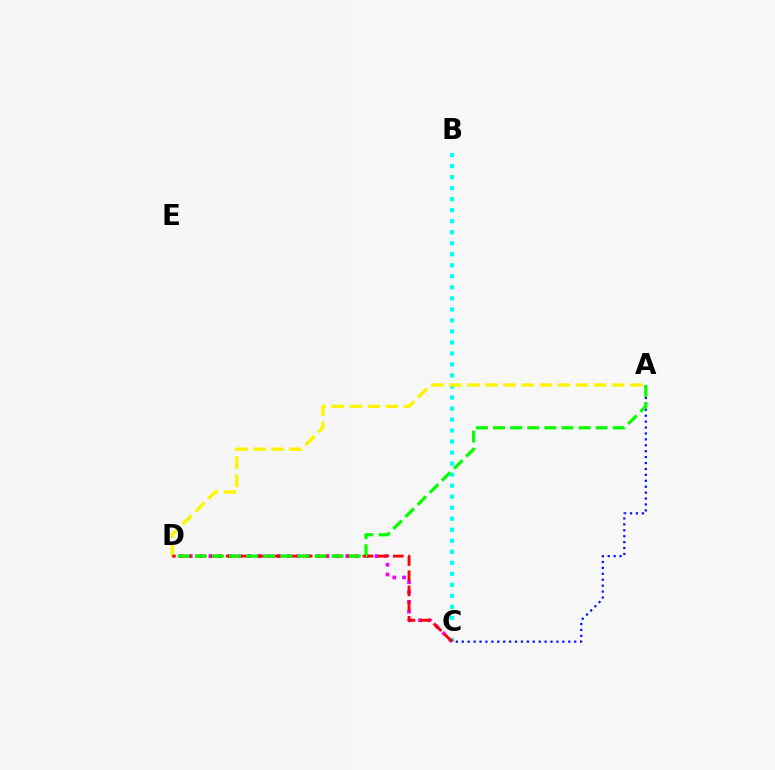{('B', 'C'): [{'color': '#00fff6', 'line_style': 'dotted', 'thickness': 2.99}], ('C', 'D'): [{'color': '#ee00ff', 'line_style': 'dotted', 'thickness': 2.66}, {'color': '#ff0000', 'line_style': 'dashed', 'thickness': 2.06}], ('A', 'D'): [{'color': '#fcf500', 'line_style': 'dashed', 'thickness': 2.46}, {'color': '#08ff00', 'line_style': 'dashed', 'thickness': 2.32}], ('A', 'C'): [{'color': '#0010ff', 'line_style': 'dotted', 'thickness': 1.61}]}